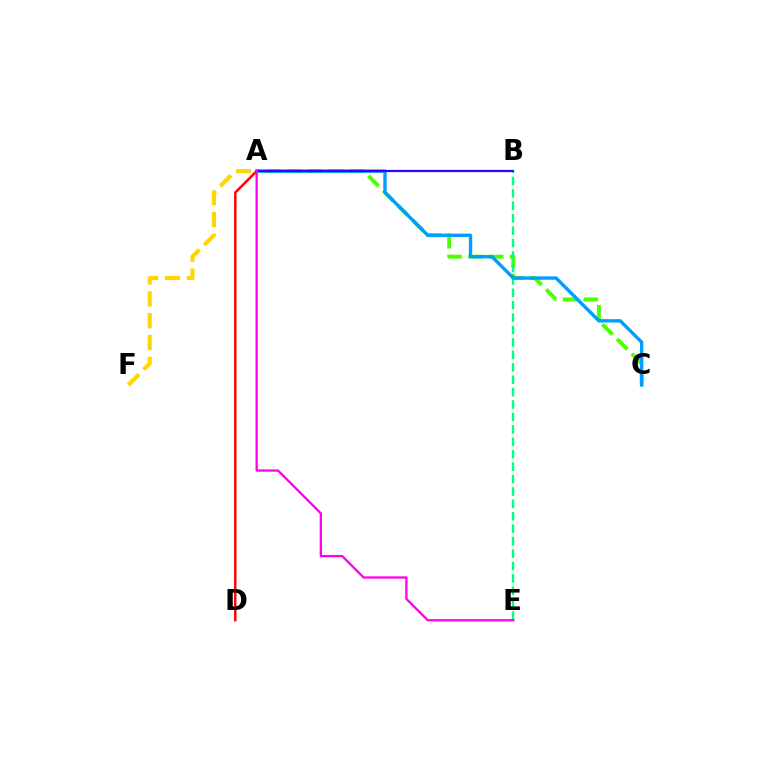{('A', 'C'): [{'color': '#4fff00', 'line_style': 'dashed', 'thickness': 2.83}, {'color': '#009eff', 'line_style': 'solid', 'thickness': 2.43}], ('B', 'E'): [{'color': '#00ff86', 'line_style': 'dashed', 'thickness': 1.69}], ('A', 'F'): [{'color': '#ffd500', 'line_style': 'dashed', 'thickness': 2.97}], ('A', 'B'): [{'color': '#3700ff', 'line_style': 'solid', 'thickness': 1.62}], ('A', 'D'): [{'color': '#ff0000', 'line_style': 'solid', 'thickness': 1.76}], ('A', 'E'): [{'color': '#ff00ed', 'line_style': 'solid', 'thickness': 1.65}]}